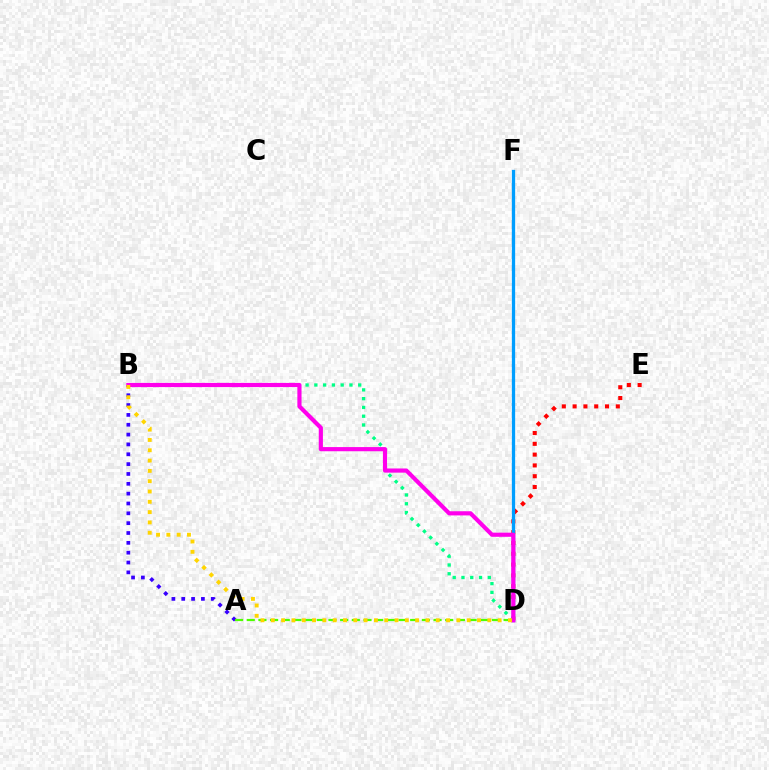{('A', 'B'): [{'color': '#3700ff', 'line_style': 'dotted', 'thickness': 2.67}], ('D', 'E'): [{'color': '#ff0000', 'line_style': 'dotted', 'thickness': 2.93}], ('B', 'D'): [{'color': '#00ff86', 'line_style': 'dotted', 'thickness': 2.38}, {'color': '#ff00ed', 'line_style': 'solid', 'thickness': 3.0}, {'color': '#ffd500', 'line_style': 'dotted', 'thickness': 2.8}], ('D', 'F'): [{'color': '#009eff', 'line_style': 'solid', 'thickness': 2.37}], ('A', 'D'): [{'color': '#4fff00', 'line_style': 'dashed', 'thickness': 1.59}]}